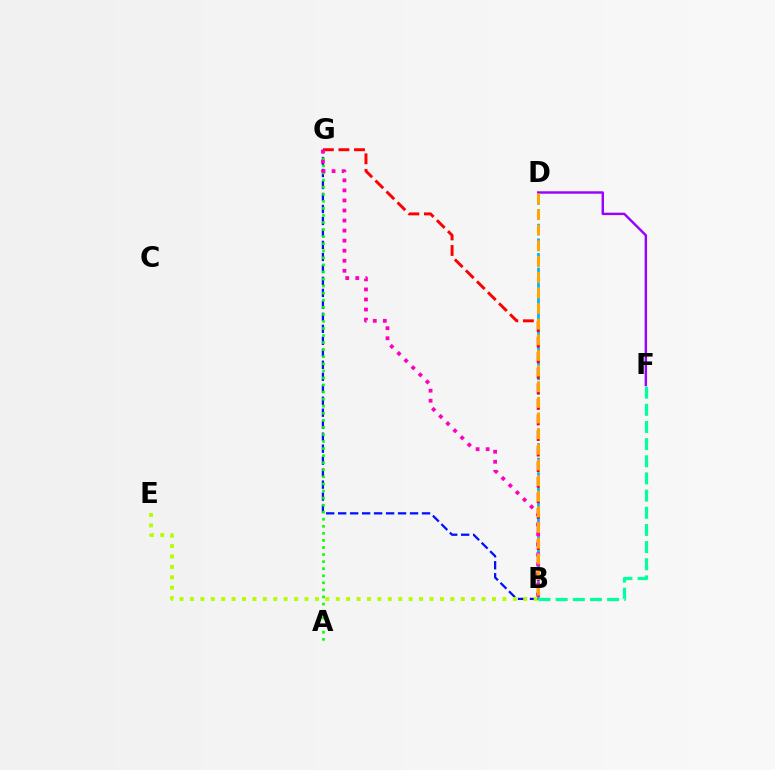{('B', 'D'): [{'color': '#00b5ff', 'line_style': 'dashed', 'thickness': 1.99}, {'color': '#ffa500', 'line_style': 'dashed', 'thickness': 2.13}], ('D', 'F'): [{'color': '#9b00ff', 'line_style': 'solid', 'thickness': 1.75}], ('B', 'G'): [{'color': '#ff0000', 'line_style': 'dashed', 'thickness': 2.11}, {'color': '#0010ff', 'line_style': 'dashed', 'thickness': 1.63}, {'color': '#ff00bd', 'line_style': 'dotted', 'thickness': 2.73}], ('A', 'G'): [{'color': '#08ff00', 'line_style': 'dotted', 'thickness': 1.92}], ('B', 'E'): [{'color': '#b3ff00', 'line_style': 'dotted', 'thickness': 2.83}], ('B', 'F'): [{'color': '#00ff9d', 'line_style': 'dashed', 'thickness': 2.33}]}